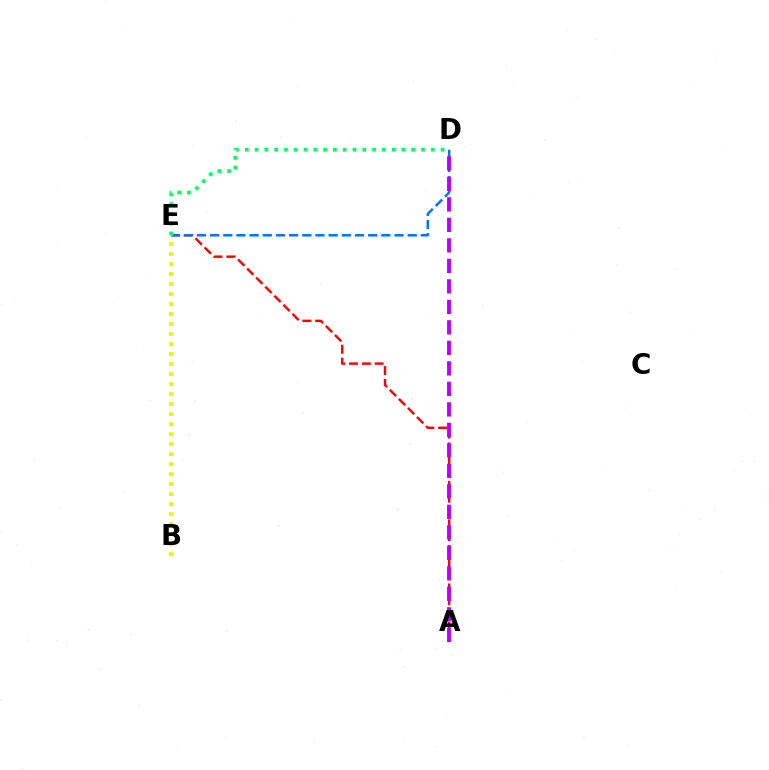{('A', 'E'): [{'color': '#ff0000', 'line_style': 'dashed', 'thickness': 1.74}], ('D', 'E'): [{'color': '#0074ff', 'line_style': 'dashed', 'thickness': 1.79}, {'color': '#00ff5c', 'line_style': 'dotted', 'thickness': 2.66}], ('B', 'E'): [{'color': '#d1ff00', 'line_style': 'dotted', 'thickness': 2.72}], ('A', 'D'): [{'color': '#b900ff', 'line_style': 'dashed', 'thickness': 2.78}]}